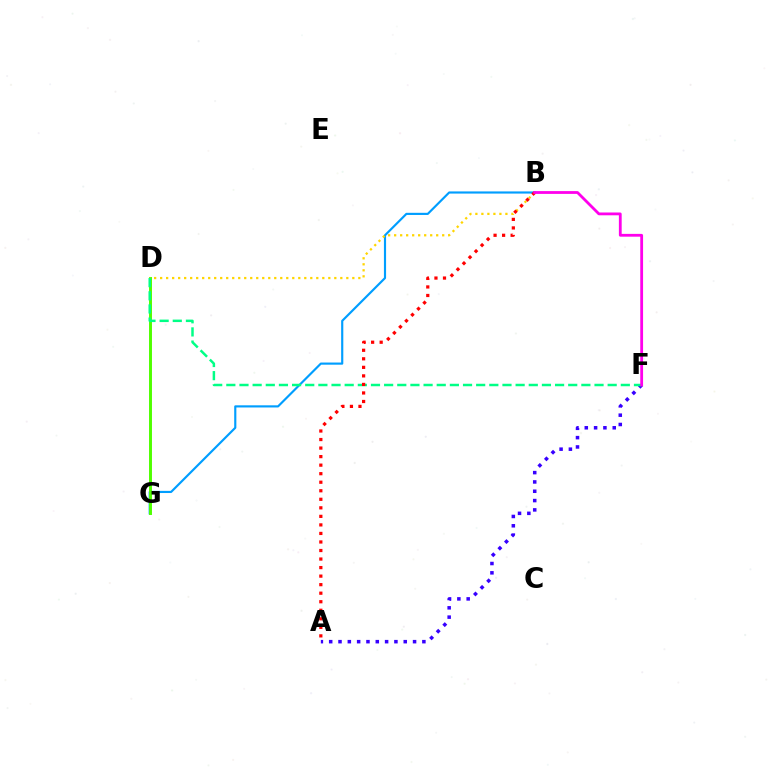{('B', 'G'): [{'color': '#009eff', 'line_style': 'solid', 'thickness': 1.55}], ('D', 'G'): [{'color': '#4fff00', 'line_style': 'solid', 'thickness': 2.11}], ('A', 'F'): [{'color': '#3700ff', 'line_style': 'dotted', 'thickness': 2.53}], ('B', 'D'): [{'color': '#ffd500', 'line_style': 'dotted', 'thickness': 1.63}], ('D', 'F'): [{'color': '#00ff86', 'line_style': 'dashed', 'thickness': 1.79}], ('A', 'B'): [{'color': '#ff0000', 'line_style': 'dotted', 'thickness': 2.32}], ('B', 'F'): [{'color': '#ff00ed', 'line_style': 'solid', 'thickness': 2.02}]}